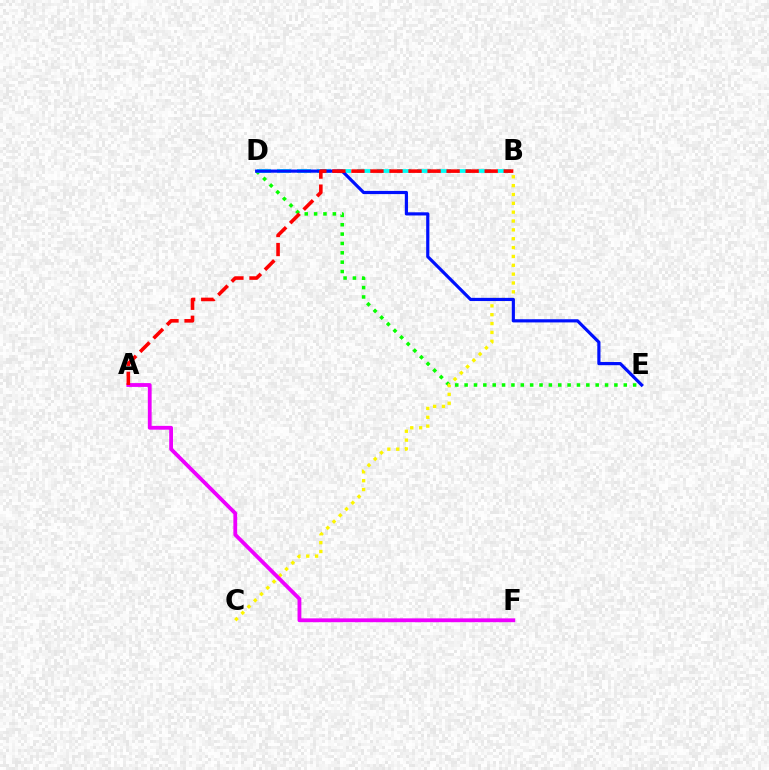{('D', 'E'): [{'color': '#08ff00', 'line_style': 'dotted', 'thickness': 2.54}, {'color': '#0010ff', 'line_style': 'solid', 'thickness': 2.29}], ('B', 'C'): [{'color': '#fcf500', 'line_style': 'dotted', 'thickness': 2.41}], ('A', 'F'): [{'color': '#ee00ff', 'line_style': 'solid', 'thickness': 2.75}], ('B', 'D'): [{'color': '#00fff6', 'line_style': 'dashed', 'thickness': 2.72}], ('A', 'B'): [{'color': '#ff0000', 'line_style': 'dashed', 'thickness': 2.59}]}